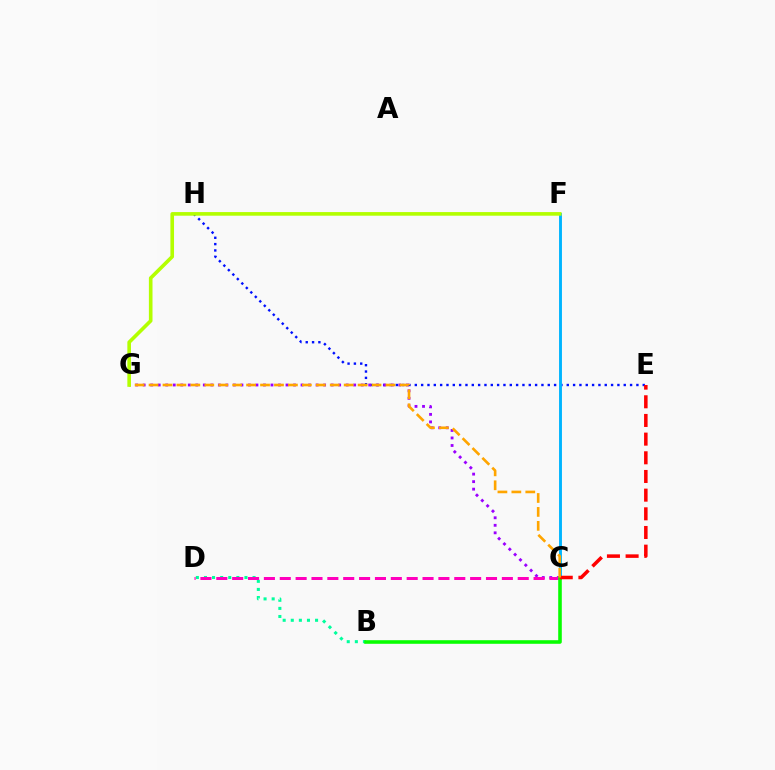{('E', 'H'): [{'color': '#0010ff', 'line_style': 'dotted', 'thickness': 1.72}], ('C', 'G'): [{'color': '#9b00ff', 'line_style': 'dotted', 'thickness': 2.04}, {'color': '#ffa500', 'line_style': 'dashed', 'thickness': 1.89}], ('B', 'D'): [{'color': '#00ff9d', 'line_style': 'dotted', 'thickness': 2.2}], ('C', 'D'): [{'color': '#ff00bd', 'line_style': 'dashed', 'thickness': 2.16}], ('C', 'F'): [{'color': '#00b5ff', 'line_style': 'solid', 'thickness': 2.09}], ('B', 'C'): [{'color': '#08ff00', 'line_style': 'solid', 'thickness': 2.57}], ('C', 'E'): [{'color': '#ff0000', 'line_style': 'dashed', 'thickness': 2.54}], ('F', 'G'): [{'color': '#b3ff00', 'line_style': 'solid', 'thickness': 2.61}]}